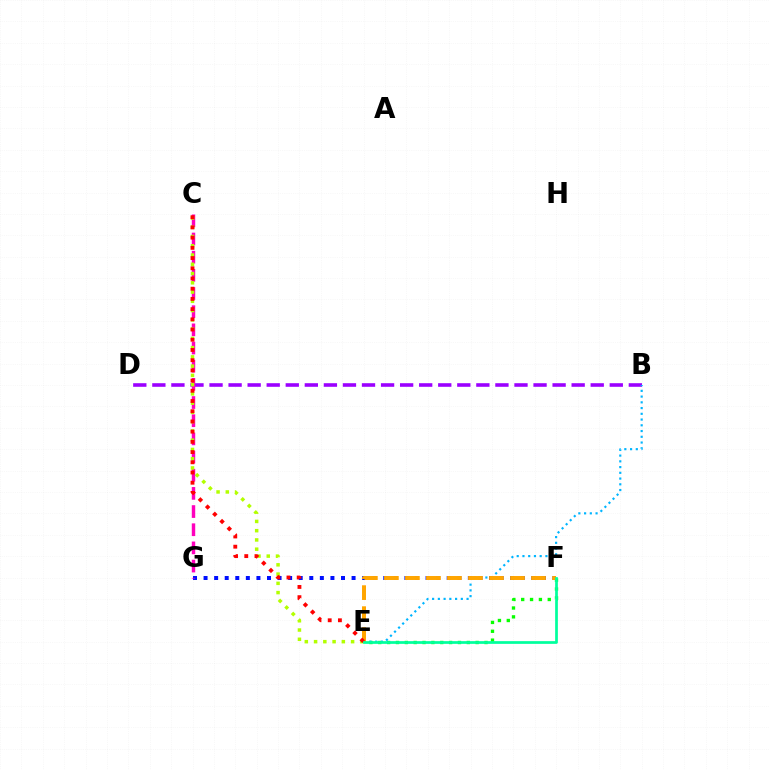{('F', 'G'): [{'color': '#0010ff', 'line_style': 'dotted', 'thickness': 2.87}], ('B', 'D'): [{'color': '#9b00ff', 'line_style': 'dashed', 'thickness': 2.59}], ('E', 'F'): [{'color': '#08ff00', 'line_style': 'dotted', 'thickness': 2.41}, {'color': '#ffa500', 'line_style': 'dashed', 'thickness': 2.85}, {'color': '#00ff9d', 'line_style': 'solid', 'thickness': 1.96}], ('C', 'G'): [{'color': '#ff00bd', 'line_style': 'dashed', 'thickness': 2.47}], ('B', 'E'): [{'color': '#00b5ff', 'line_style': 'dotted', 'thickness': 1.56}], ('C', 'E'): [{'color': '#b3ff00', 'line_style': 'dotted', 'thickness': 2.52}, {'color': '#ff0000', 'line_style': 'dotted', 'thickness': 2.77}]}